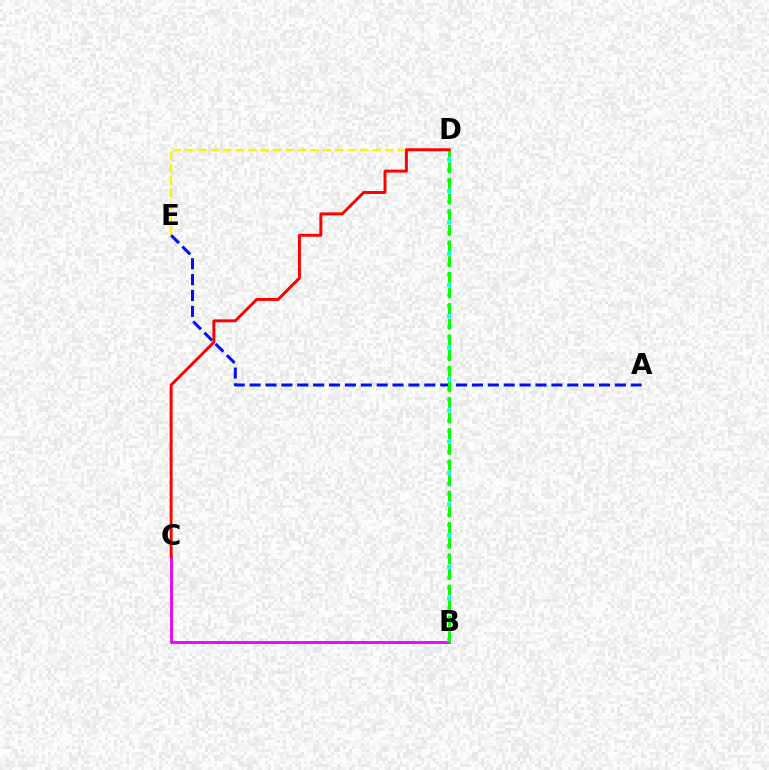{('D', 'E'): [{'color': '#fcf500', 'line_style': 'dashed', 'thickness': 1.69}], ('B', 'C'): [{'color': '#ee00ff', 'line_style': 'solid', 'thickness': 2.05}], ('A', 'E'): [{'color': '#0010ff', 'line_style': 'dashed', 'thickness': 2.16}], ('B', 'D'): [{'color': '#00fff6', 'line_style': 'dotted', 'thickness': 2.84}, {'color': '#08ff00', 'line_style': 'dashed', 'thickness': 2.12}], ('C', 'D'): [{'color': '#ff0000', 'line_style': 'solid', 'thickness': 2.11}]}